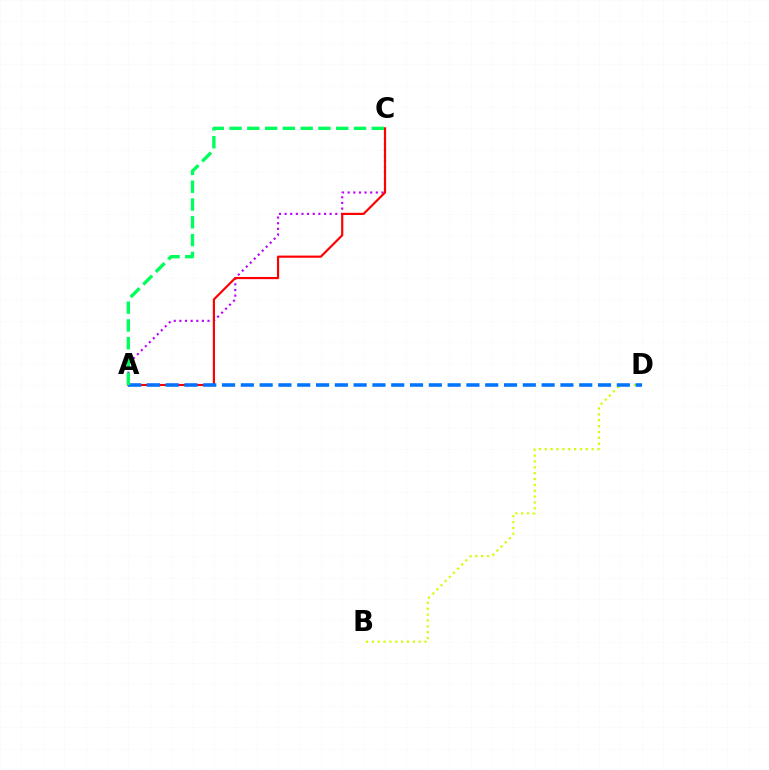{('A', 'C'): [{'color': '#b900ff', 'line_style': 'dotted', 'thickness': 1.53}, {'color': '#ff0000', 'line_style': 'solid', 'thickness': 1.56}, {'color': '#00ff5c', 'line_style': 'dashed', 'thickness': 2.42}], ('B', 'D'): [{'color': '#d1ff00', 'line_style': 'dotted', 'thickness': 1.59}], ('A', 'D'): [{'color': '#0074ff', 'line_style': 'dashed', 'thickness': 2.55}]}